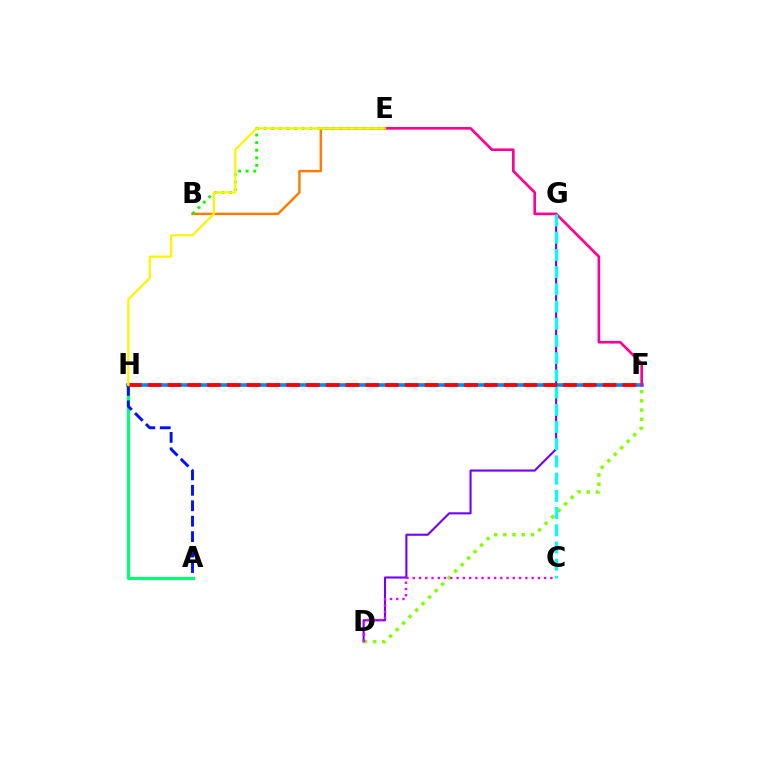{('F', 'H'): [{'color': '#008cff', 'line_style': 'solid', 'thickness': 2.62}, {'color': '#ff0000', 'line_style': 'dashed', 'thickness': 2.69}], ('B', 'E'): [{'color': '#ff7c00', 'line_style': 'solid', 'thickness': 1.77}, {'color': '#08ff00', 'line_style': 'dotted', 'thickness': 2.06}], ('D', 'G'): [{'color': '#7200ff', 'line_style': 'solid', 'thickness': 1.51}], ('A', 'H'): [{'color': '#00ff74', 'line_style': 'solid', 'thickness': 2.25}, {'color': '#0010ff', 'line_style': 'dashed', 'thickness': 2.1}], ('E', 'F'): [{'color': '#ff0094', 'line_style': 'solid', 'thickness': 1.92}], ('D', 'F'): [{'color': '#84ff00', 'line_style': 'dotted', 'thickness': 2.5}], ('C', 'D'): [{'color': '#ee00ff', 'line_style': 'dotted', 'thickness': 1.7}], ('C', 'G'): [{'color': '#00fff6', 'line_style': 'dashed', 'thickness': 2.34}], ('E', 'H'): [{'color': '#fcf500', 'line_style': 'solid', 'thickness': 1.6}]}